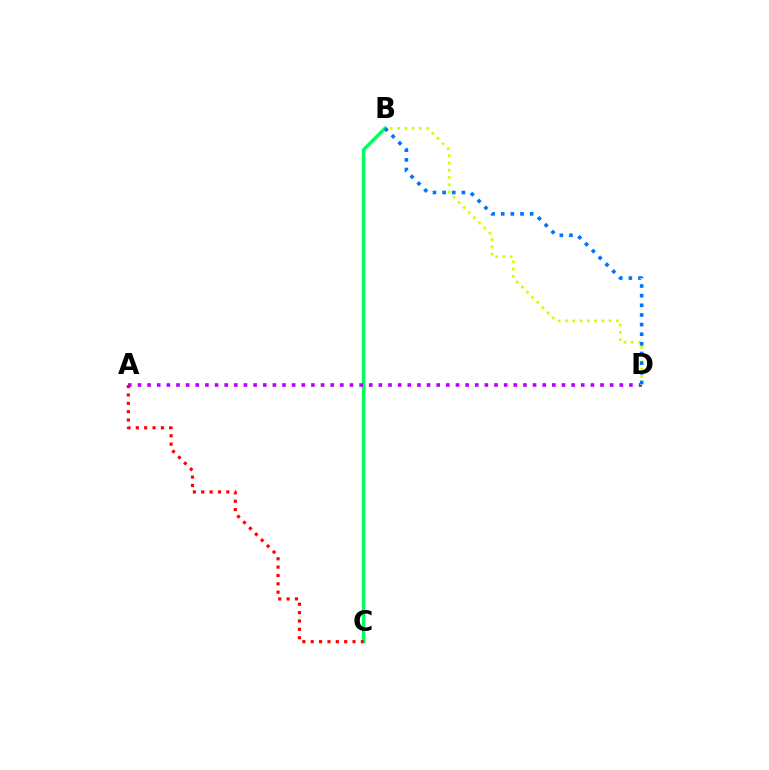{('B', 'C'): [{'color': '#00ff5c', 'line_style': 'solid', 'thickness': 2.48}], ('A', 'D'): [{'color': '#b900ff', 'line_style': 'dotted', 'thickness': 2.62}], ('B', 'D'): [{'color': '#d1ff00', 'line_style': 'dotted', 'thickness': 1.97}, {'color': '#0074ff', 'line_style': 'dotted', 'thickness': 2.62}], ('A', 'C'): [{'color': '#ff0000', 'line_style': 'dotted', 'thickness': 2.27}]}